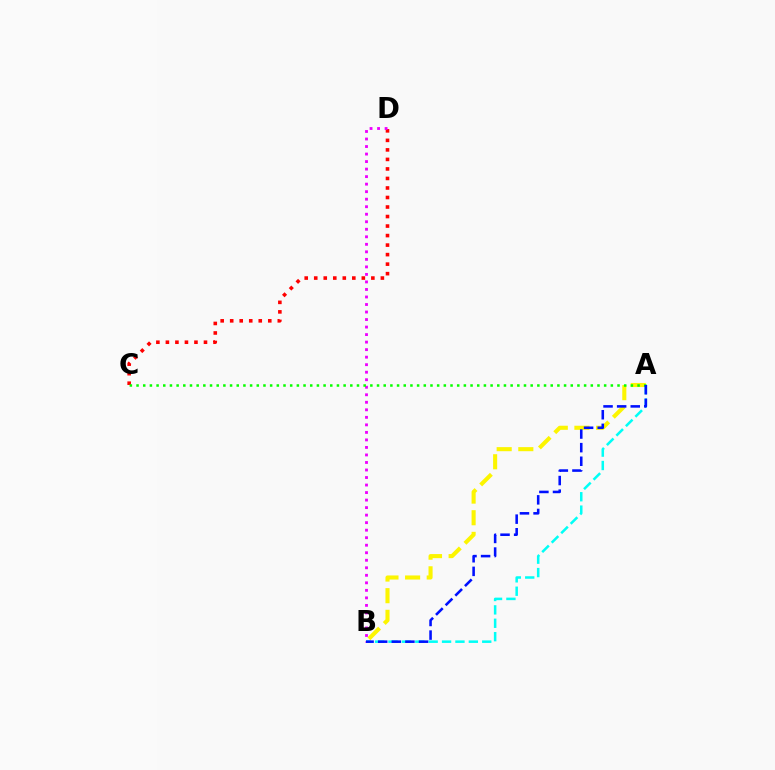{('A', 'B'): [{'color': '#fcf500', 'line_style': 'dashed', 'thickness': 2.94}, {'color': '#00fff6', 'line_style': 'dashed', 'thickness': 1.82}, {'color': '#0010ff', 'line_style': 'dashed', 'thickness': 1.85}], ('C', 'D'): [{'color': '#ff0000', 'line_style': 'dotted', 'thickness': 2.59}], ('B', 'D'): [{'color': '#ee00ff', 'line_style': 'dotted', 'thickness': 2.04}], ('A', 'C'): [{'color': '#08ff00', 'line_style': 'dotted', 'thickness': 1.81}]}